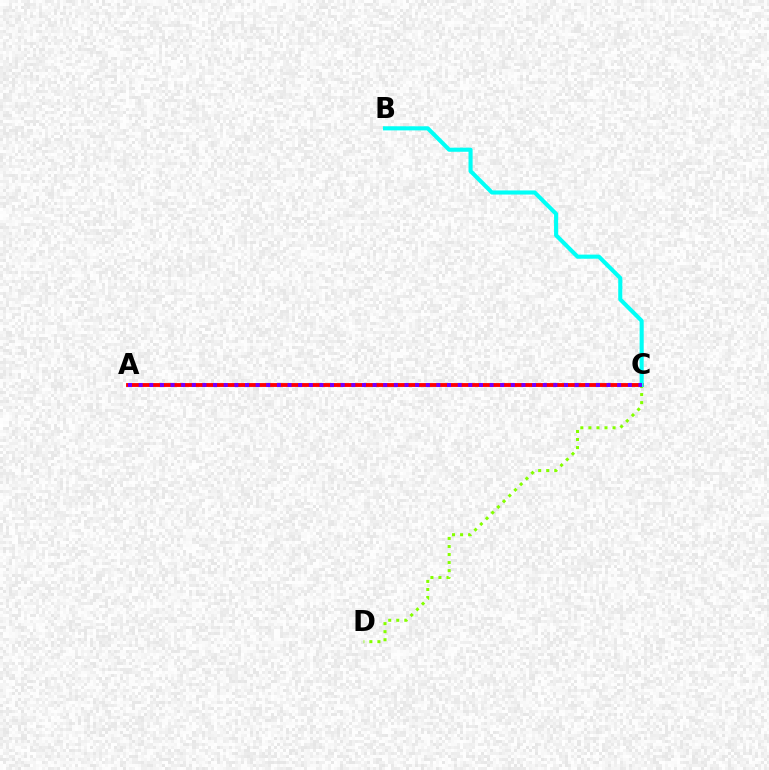{('A', 'C'): [{'color': '#ff0000', 'line_style': 'solid', 'thickness': 2.77}, {'color': '#7200ff', 'line_style': 'dotted', 'thickness': 2.89}], ('C', 'D'): [{'color': '#84ff00', 'line_style': 'dotted', 'thickness': 2.19}], ('B', 'C'): [{'color': '#00fff6', 'line_style': 'solid', 'thickness': 2.95}]}